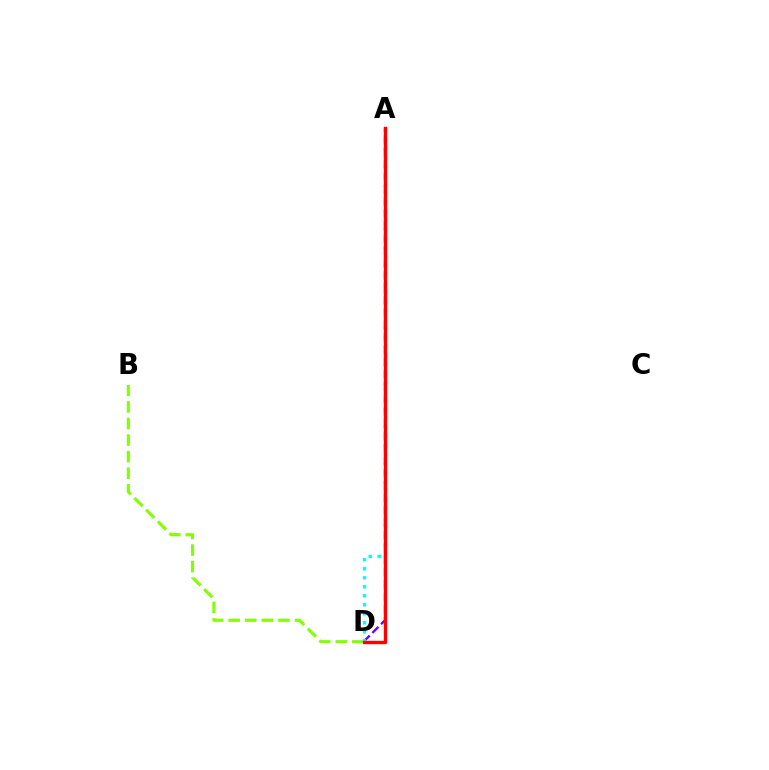{('A', 'D'): [{'color': '#7200ff', 'line_style': 'dashed', 'thickness': 1.68}, {'color': '#00fff6', 'line_style': 'dotted', 'thickness': 2.45}, {'color': '#ff0000', 'line_style': 'solid', 'thickness': 2.41}], ('B', 'D'): [{'color': '#84ff00', 'line_style': 'dashed', 'thickness': 2.25}]}